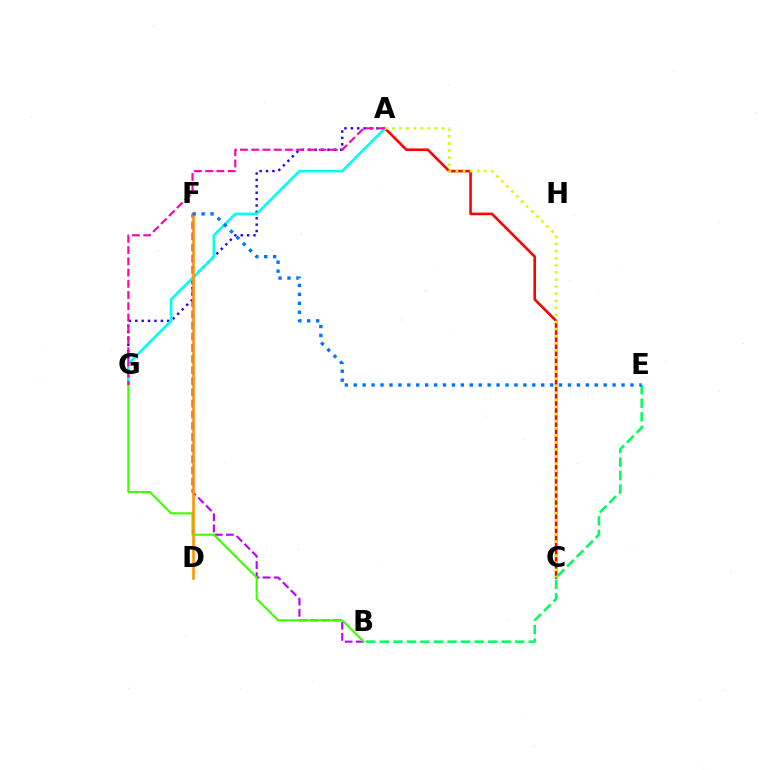{('A', 'G'): [{'color': '#2500ff', 'line_style': 'dotted', 'thickness': 1.74}, {'color': '#00fff6', 'line_style': 'solid', 'thickness': 1.92}, {'color': '#ff00ac', 'line_style': 'dashed', 'thickness': 1.53}], ('B', 'F'): [{'color': '#b900ff', 'line_style': 'dashed', 'thickness': 1.51}], ('A', 'C'): [{'color': '#ff0000', 'line_style': 'solid', 'thickness': 1.88}, {'color': '#d1ff00', 'line_style': 'dotted', 'thickness': 1.92}], ('B', 'E'): [{'color': '#00ff5c', 'line_style': 'dashed', 'thickness': 1.84}], ('B', 'G'): [{'color': '#3dff00', 'line_style': 'solid', 'thickness': 1.51}], ('D', 'F'): [{'color': '#ff9400', 'line_style': 'solid', 'thickness': 1.89}], ('E', 'F'): [{'color': '#0074ff', 'line_style': 'dotted', 'thickness': 2.43}]}